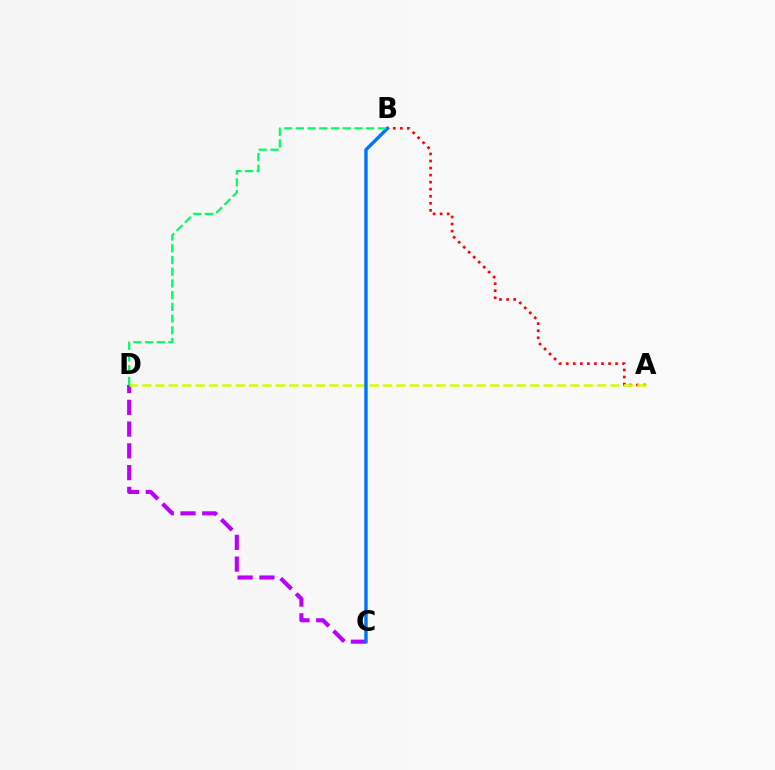{('C', 'D'): [{'color': '#b900ff', 'line_style': 'dashed', 'thickness': 2.95}], ('A', 'B'): [{'color': '#ff0000', 'line_style': 'dotted', 'thickness': 1.92}], ('A', 'D'): [{'color': '#d1ff00', 'line_style': 'dashed', 'thickness': 1.82}], ('B', 'C'): [{'color': '#0074ff', 'line_style': 'solid', 'thickness': 2.45}], ('B', 'D'): [{'color': '#00ff5c', 'line_style': 'dashed', 'thickness': 1.59}]}